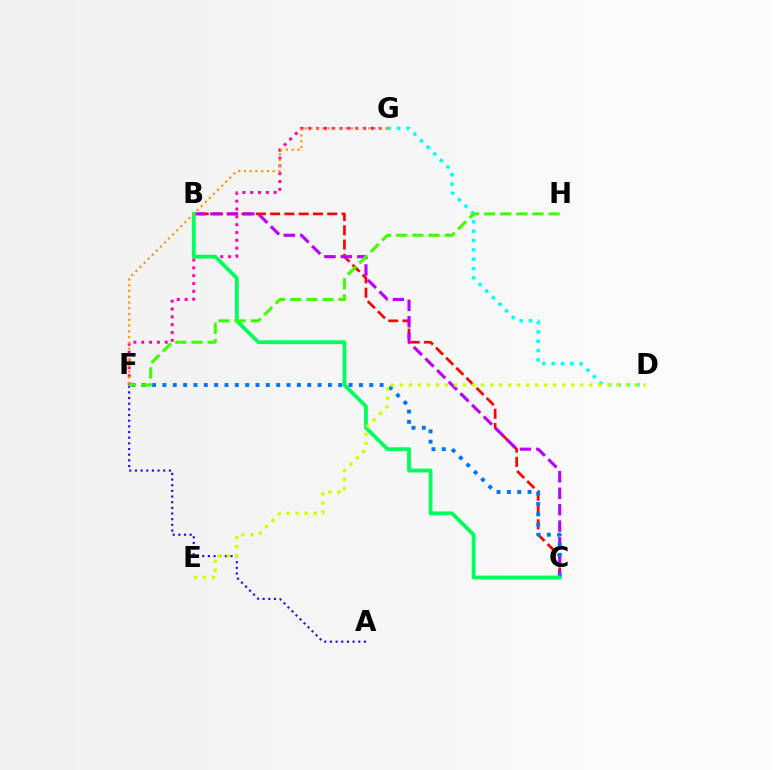{('B', 'C'): [{'color': '#ff0000', 'line_style': 'dashed', 'thickness': 1.94}, {'color': '#b900ff', 'line_style': 'dashed', 'thickness': 2.23}, {'color': '#00ff5c', 'line_style': 'solid', 'thickness': 2.74}], ('A', 'F'): [{'color': '#2500ff', 'line_style': 'dotted', 'thickness': 1.54}], ('D', 'G'): [{'color': '#00fff6', 'line_style': 'dotted', 'thickness': 2.54}], ('F', 'G'): [{'color': '#ff00ac', 'line_style': 'dotted', 'thickness': 2.13}, {'color': '#ff9400', 'line_style': 'dotted', 'thickness': 1.56}], ('C', 'F'): [{'color': '#0074ff', 'line_style': 'dotted', 'thickness': 2.81}], ('F', 'H'): [{'color': '#3dff00', 'line_style': 'dashed', 'thickness': 2.19}], ('D', 'E'): [{'color': '#d1ff00', 'line_style': 'dotted', 'thickness': 2.45}]}